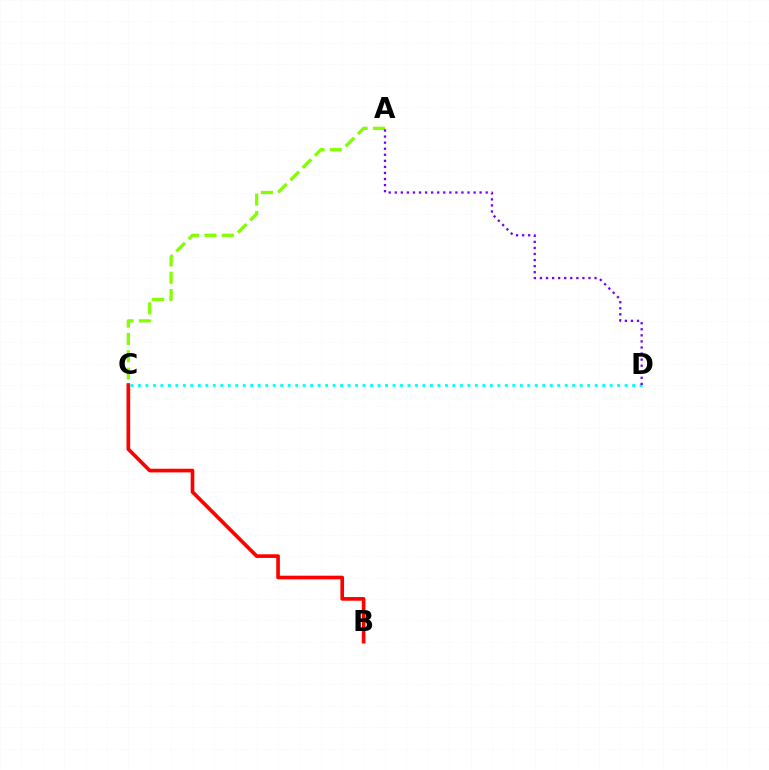{('B', 'C'): [{'color': '#ff0000', 'line_style': 'solid', 'thickness': 2.63}], ('C', 'D'): [{'color': '#00fff6', 'line_style': 'dotted', 'thickness': 2.03}], ('A', 'C'): [{'color': '#84ff00', 'line_style': 'dashed', 'thickness': 2.35}], ('A', 'D'): [{'color': '#7200ff', 'line_style': 'dotted', 'thickness': 1.65}]}